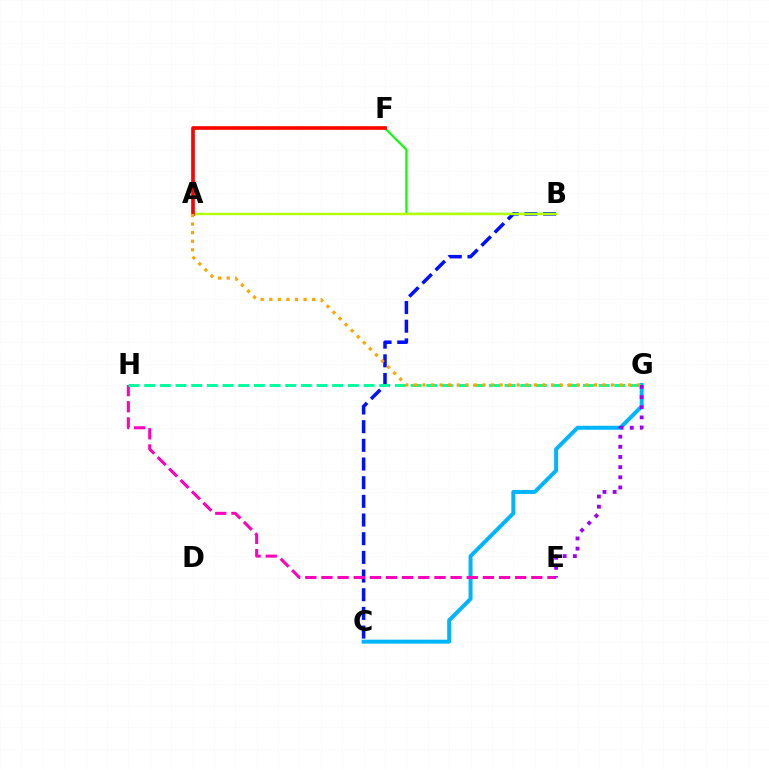{('B', 'C'): [{'color': '#0010ff', 'line_style': 'dashed', 'thickness': 2.54}], ('C', 'G'): [{'color': '#00b5ff', 'line_style': 'solid', 'thickness': 2.87}], ('B', 'F'): [{'color': '#08ff00', 'line_style': 'solid', 'thickness': 1.52}], ('E', 'H'): [{'color': '#ff00bd', 'line_style': 'dashed', 'thickness': 2.19}], ('A', 'B'): [{'color': '#b3ff00', 'line_style': 'solid', 'thickness': 1.72}], ('G', 'H'): [{'color': '#00ff9d', 'line_style': 'dashed', 'thickness': 2.13}], ('A', 'F'): [{'color': '#ff0000', 'line_style': 'solid', 'thickness': 2.64}], ('E', 'G'): [{'color': '#9b00ff', 'line_style': 'dotted', 'thickness': 2.76}], ('A', 'G'): [{'color': '#ffa500', 'line_style': 'dotted', 'thickness': 2.33}]}